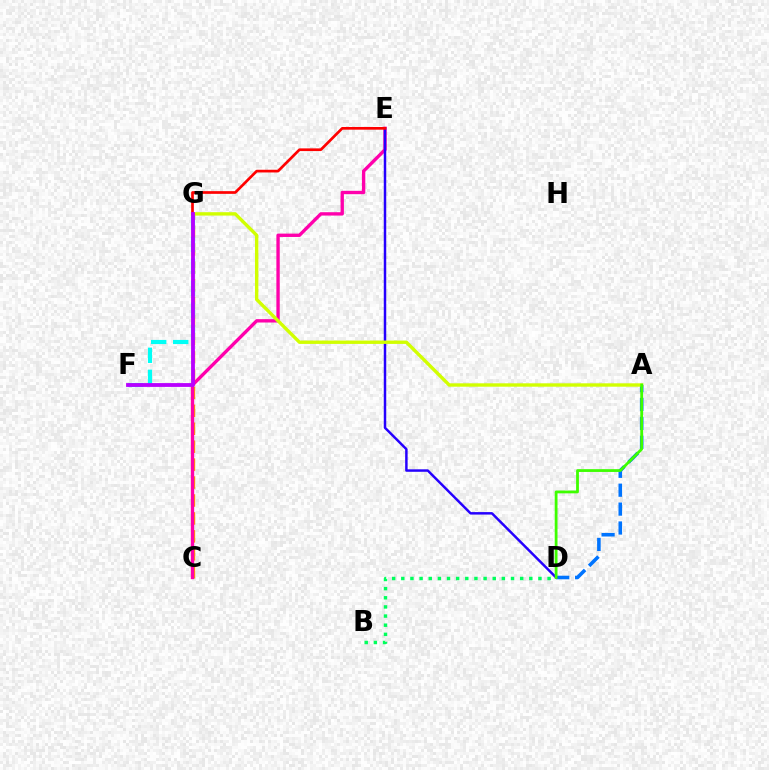{('A', 'D'): [{'color': '#0074ff', 'line_style': 'dashed', 'thickness': 2.57}, {'color': '#3dff00', 'line_style': 'solid', 'thickness': 2.01}], ('C', 'G'): [{'color': '#ff9400', 'line_style': 'dashed', 'thickness': 2.44}], ('C', 'E'): [{'color': '#ff00ac', 'line_style': 'solid', 'thickness': 2.42}], ('F', 'G'): [{'color': '#00fff6', 'line_style': 'dashed', 'thickness': 2.99}, {'color': '#b900ff', 'line_style': 'solid', 'thickness': 2.75}], ('D', 'E'): [{'color': '#2500ff', 'line_style': 'solid', 'thickness': 1.78}], ('A', 'G'): [{'color': '#d1ff00', 'line_style': 'solid', 'thickness': 2.43}], ('E', 'G'): [{'color': '#ff0000', 'line_style': 'solid', 'thickness': 1.94}], ('B', 'D'): [{'color': '#00ff5c', 'line_style': 'dotted', 'thickness': 2.48}]}